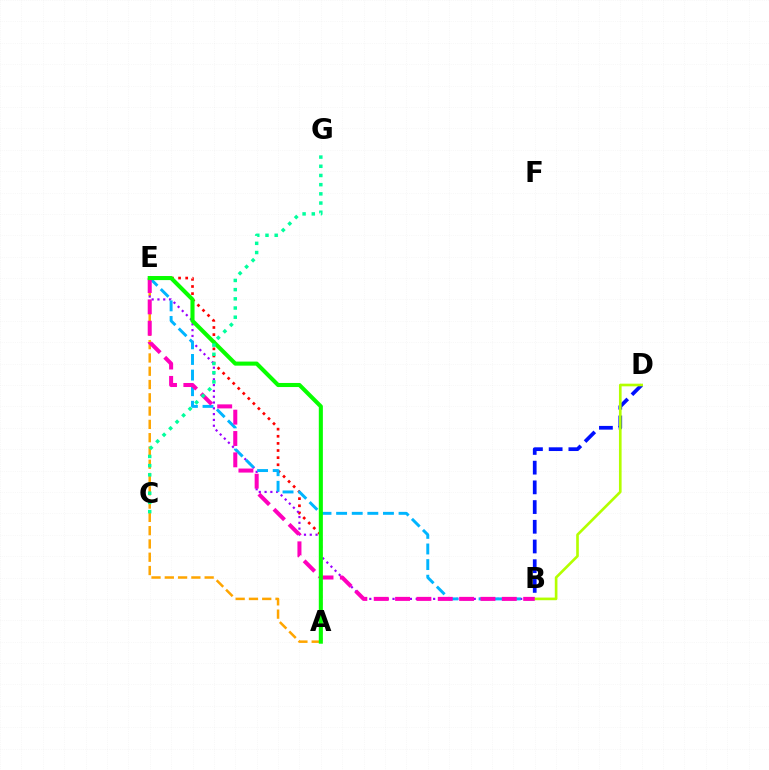{('A', 'E'): [{'color': '#ffa500', 'line_style': 'dashed', 'thickness': 1.8}, {'color': '#ff0000', 'line_style': 'dotted', 'thickness': 1.94}, {'color': '#08ff00', 'line_style': 'solid', 'thickness': 2.93}], ('B', 'E'): [{'color': '#9b00ff', 'line_style': 'dotted', 'thickness': 1.58}, {'color': '#00b5ff', 'line_style': 'dashed', 'thickness': 2.12}, {'color': '#ff00bd', 'line_style': 'dashed', 'thickness': 2.9}], ('B', 'D'): [{'color': '#0010ff', 'line_style': 'dashed', 'thickness': 2.68}, {'color': '#b3ff00', 'line_style': 'solid', 'thickness': 1.91}], ('C', 'G'): [{'color': '#00ff9d', 'line_style': 'dotted', 'thickness': 2.5}]}